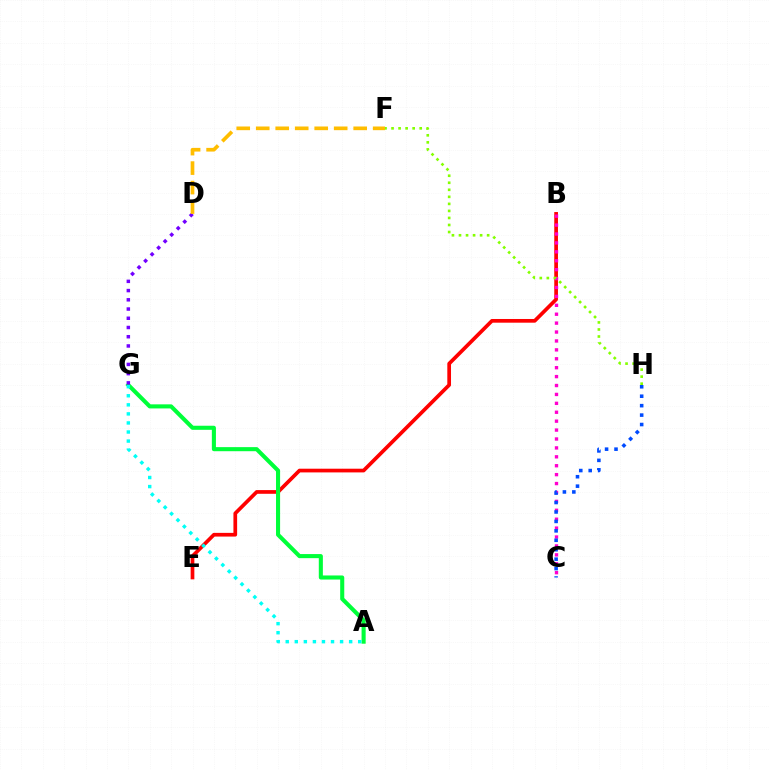{('B', 'E'): [{'color': '#ff0000', 'line_style': 'solid', 'thickness': 2.66}], ('A', 'G'): [{'color': '#00ff39', 'line_style': 'solid', 'thickness': 2.94}, {'color': '#00fff6', 'line_style': 'dotted', 'thickness': 2.46}], ('B', 'C'): [{'color': '#ff00cf', 'line_style': 'dotted', 'thickness': 2.42}], ('D', 'G'): [{'color': '#7200ff', 'line_style': 'dotted', 'thickness': 2.51}], ('D', 'F'): [{'color': '#ffbd00', 'line_style': 'dashed', 'thickness': 2.65}], ('C', 'H'): [{'color': '#004bff', 'line_style': 'dotted', 'thickness': 2.56}], ('F', 'H'): [{'color': '#84ff00', 'line_style': 'dotted', 'thickness': 1.91}]}